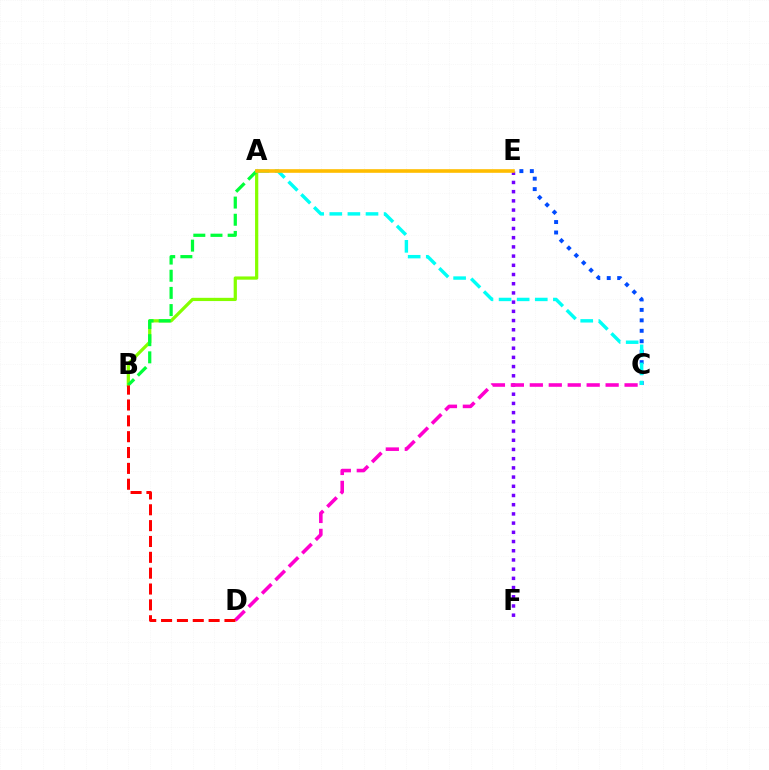{('C', 'E'): [{'color': '#004bff', 'line_style': 'dotted', 'thickness': 2.84}], ('A', 'B'): [{'color': '#84ff00', 'line_style': 'solid', 'thickness': 2.33}, {'color': '#00ff39', 'line_style': 'dashed', 'thickness': 2.33}], ('E', 'F'): [{'color': '#7200ff', 'line_style': 'dotted', 'thickness': 2.5}], ('C', 'D'): [{'color': '#ff00cf', 'line_style': 'dashed', 'thickness': 2.57}], ('A', 'C'): [{'color': '#00fff6', 'line_style': 'dashed', 'thickness': 2.46}], ('B', 'D'): [{'color': '#ff0000', 'line_style': 'dashed', 'thickness': 2.15}], ('A', 'E'): [{'color': '#ffbd00', 'line_style': 'solid', 'thickness': 2.61}]}